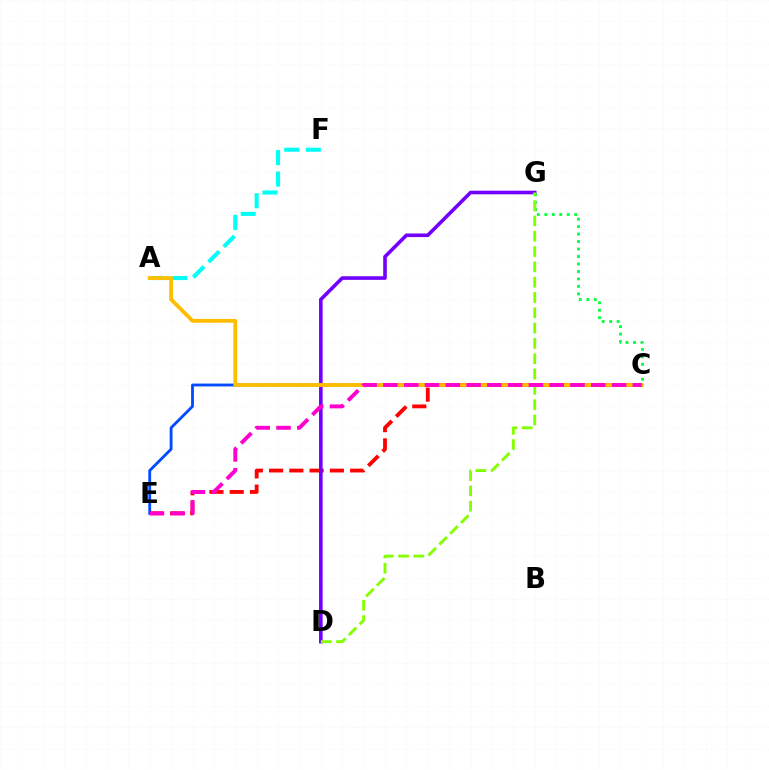{('C', 'E'): [{'color': '#004bff', 'line_style': 'solid', 'thickness': 2.04}, {'color': '#ff0000', 'line_style': 'dashed', 'thickness': 2.75}, {'color': '#ff00cf', 'line_style': 'dashed', 'thickness': 2.82}], ('D', 'G'): [{'color': '#7200ff', 'line_style': 'solid', 'thickness': 2.6}, {'color': '#84ff00', 'line_style': 'dashed', 'thickness': 2.08}], ('C', 'G'): [{'color': '#00ff39', 'line_style': 'dotted', 'thickness': 2.03}], ('A', 'F'): [{'color': '#00fff6', 'line_style': 'dashed', 'thickness': 2.93}], ('A', 'C'): [{'color': '#ffbd00', 'line_style': 'solid', 'thickness': 2.76}]}